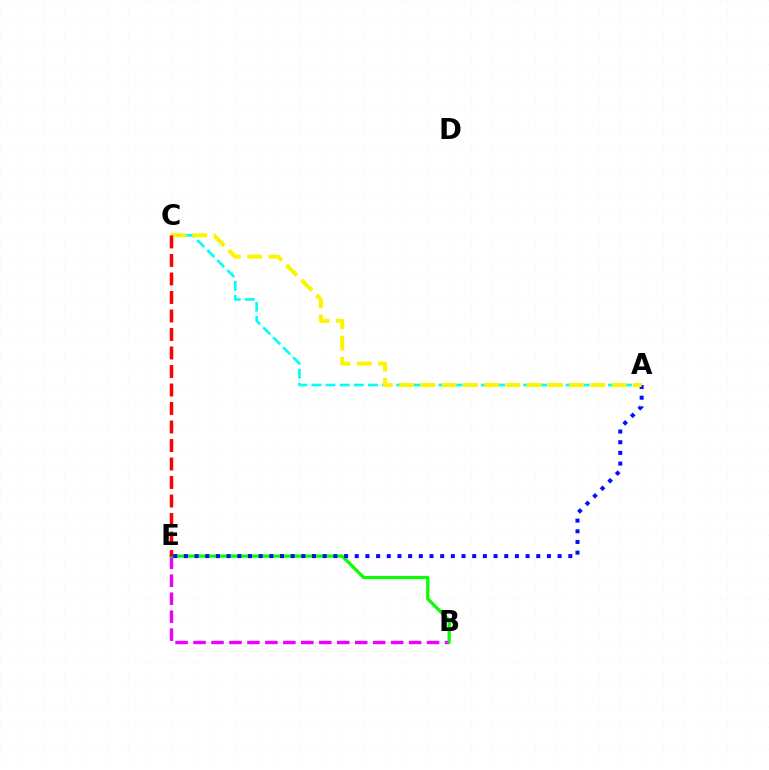{('B', 'E'): [{'color': '#ee00ff', 'line_style': 'dashed', 'thickness': 2.44}, {'color': '#08ff00', 'line_style': 'solid', 'thickness': 2.33}], ('A', 'C'): [{'color': '#00fff6', 'line_style': 'dashed', 'thickness': 1.92}, {'color': '#fcf500', 'line_style': 'dashed', 'thickness': 2.89}], ('A', 'E'): [{'color': '#0010ff', 'line_style': 'dotted', 'thickness': 2.9}], ('C', 'E'): [{'color': '#ff0000', 'line_style': 'dashed', 'thickness': 2.51}]}